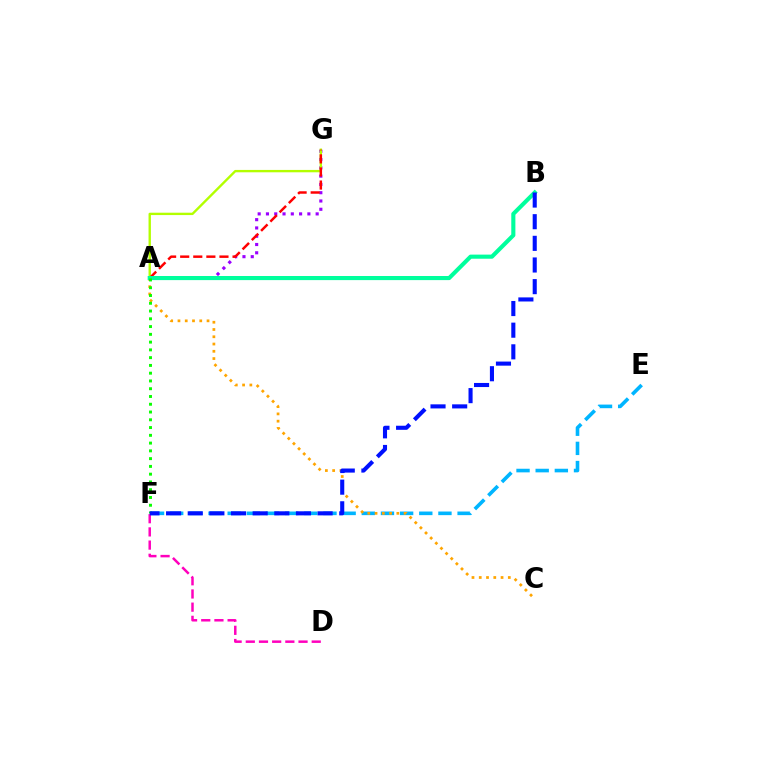{('D', 'F'): [{'color': '#ff00bd', 'line_style': 'dashed', 'thickness': 1.79}], ('E', 'F'): [{'color': '#00b5ff', 'line_style': 'dashed', 'thickness': 2.6}], ('A', 'G'): [{'color': '#9b00ff', 'line_style': 'dotted', 'thickness': 2.25}, {'color': '#b3ff00', 'line_style': 'solid', 'thickness': 1.71}, {'color': '#ff0000', 'line_style': 'dashed', 'thickness': 1.78}], ('A', 'C'): [{'color': '#ffa500', 'line_style': 'dotted', 'thickness': 1.97}], ('A', 'B'): [{'color': '#00ff9d', 'line_style': 'solid', 'thickness': 2.96}], ('A', 'F'): [{'color': '#08ff00', 'line_style': 'dotted', 'thickness': 2.11}], ('B', 'F'): [{'color': '#0010ff', 'line_style': 'dashed', 'thickness': 2.94}]}